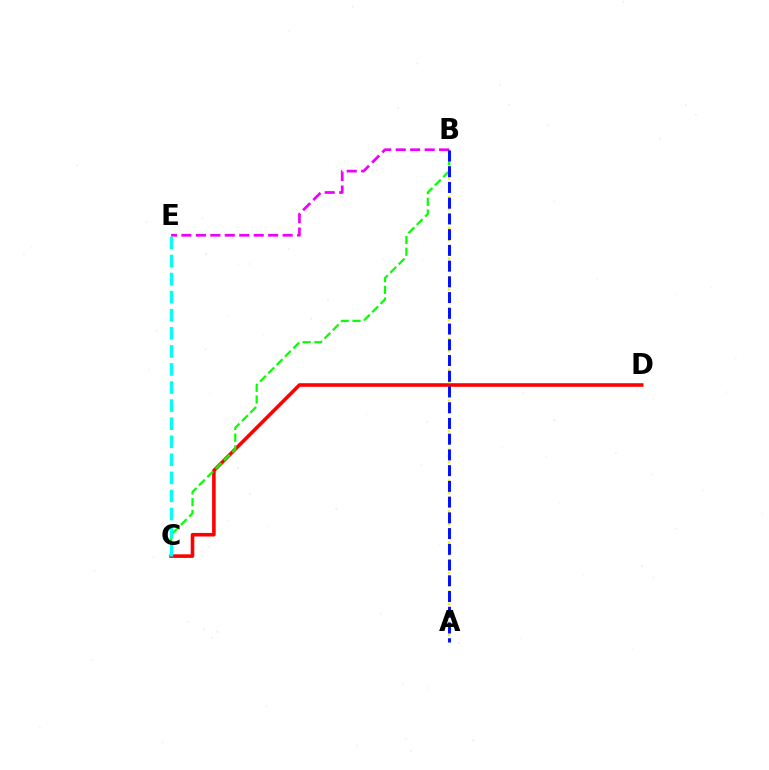{('C', 'D'): [{'color': '#ff0000', 'line_style': 'solid', 'thickness': 2.58}], ('B', 'C'): [{'color': '#08ff00', 'line_style': 'dashed', 'thickness': 1.6}], ('A', 'B'): [{'color': '#fcf500', 'line_style': 'dotted', 'thickness': 1.67}, {'color': '#0010ff', 'line_style': 'dashed', 'thickness': 2.14}], ('B', 'E'): [{'color': '#ee00ff', 'line_style': 'dashed', 'thickness': 1.96}], ('C', 'E'): [{'color': '#00fff6', 'line_style': 'dashed', 'thickness': 2.46}]}